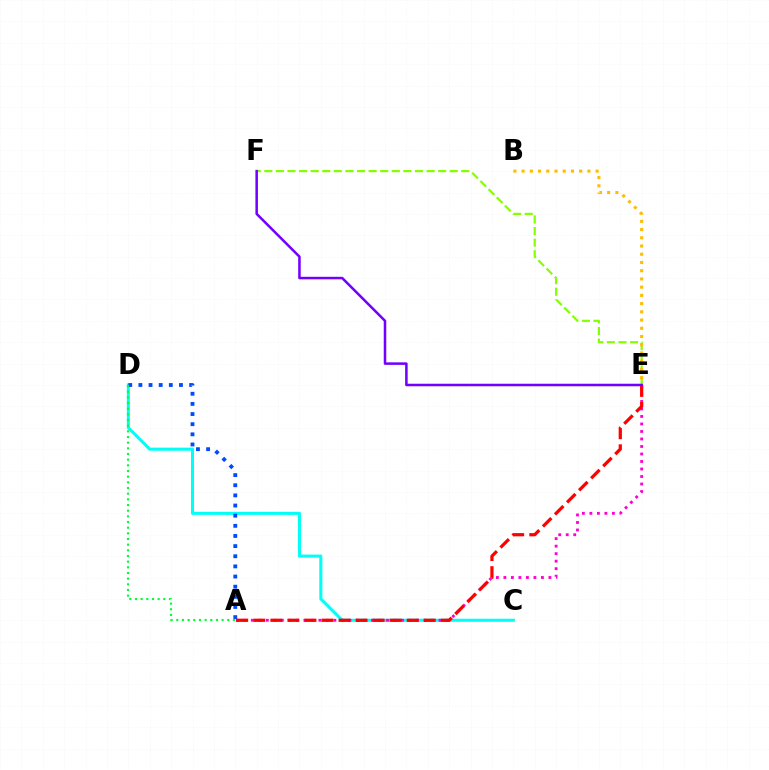{('E', 'F'): [{'color': '#84ff00', 'line_style': 'dashed', 'thickness': 1.57}, {'color': '#7200ff', 'line_style': 'solid', 'thickness': 1.82}], ('C', 'D'): [{'color': '#00fff6', 'line_style': 'solid', 'thickness': 2.19}], ('A', 'E'): [{'color': '#ff00cf', 'line_style': 'dotted', 'thickness': 2.04}, {'color': '#ff0000', 'line_style': 'dashed', 'thickness': 2.32}], ('A', 'D'): [{'color': '#004bff', 'line_style': 'dotted', 'thickness': 2.76}, {'color': '#00ff39', 'line_style': 'dotted', 'thickness': 1.54}], ('B', 'E'): [{'color': '#ffbd00', 'line_style': 'dotted', 'thickness': 2.23}]}